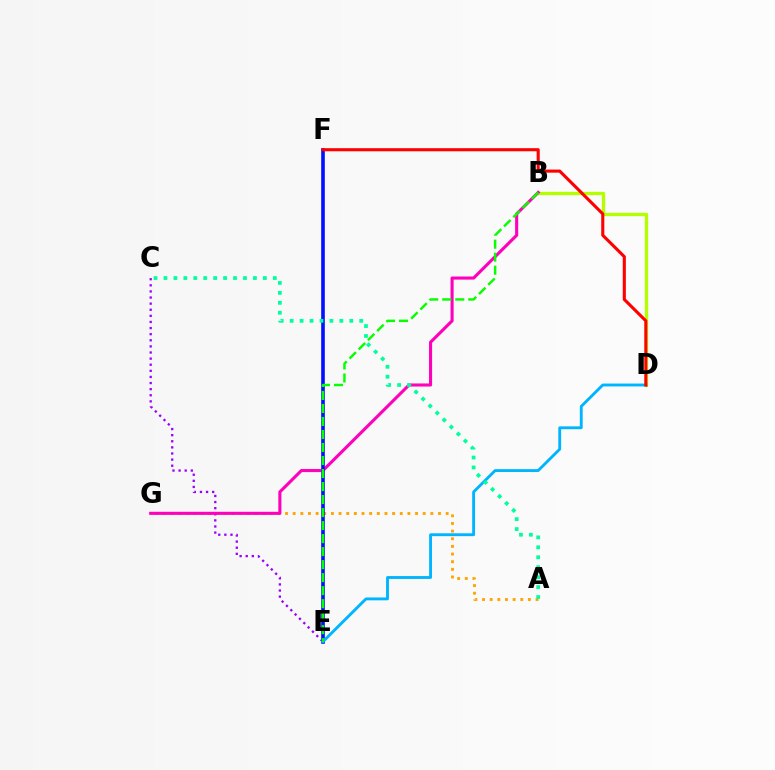{('C', 'E'): [{'color': '#9b00ff', 'line_style': 'dotted', 'thickness': 1.66}], ('B', 'D'): [{'color': '#b3ff00', 'line_style': 'solid', 'thickness': 2.39}], ('A', 'G'): [{'color': '#ffa500', 'line_style': 'dotted', 'thickness': 2.08}], ('B', 'G'): [{'color': '#ff00bd', 'line_style': 'solid', 'thickness': 2.22}], ('E', 'F'): [{'color': '#0010ff', 'line_style': 'solid', 'thickness': 2.6}], ('D', 'E'): [{'color': '#00b5ff', 'line_style': 'solid', 'thickness': 2.06}], ('B', 'E'): [{'color': '#08ff00', 'line_style': 'dashed', 'thickness': 1.77}], ('D', 'F'): [{'color': '#ff0000', 'line_style': 'solid', 'thickness': 2.22}], ('A', 'C'): [{'color': '#00ff9d', 'line_style': 'dotted', 'thickness': 2.7}]}